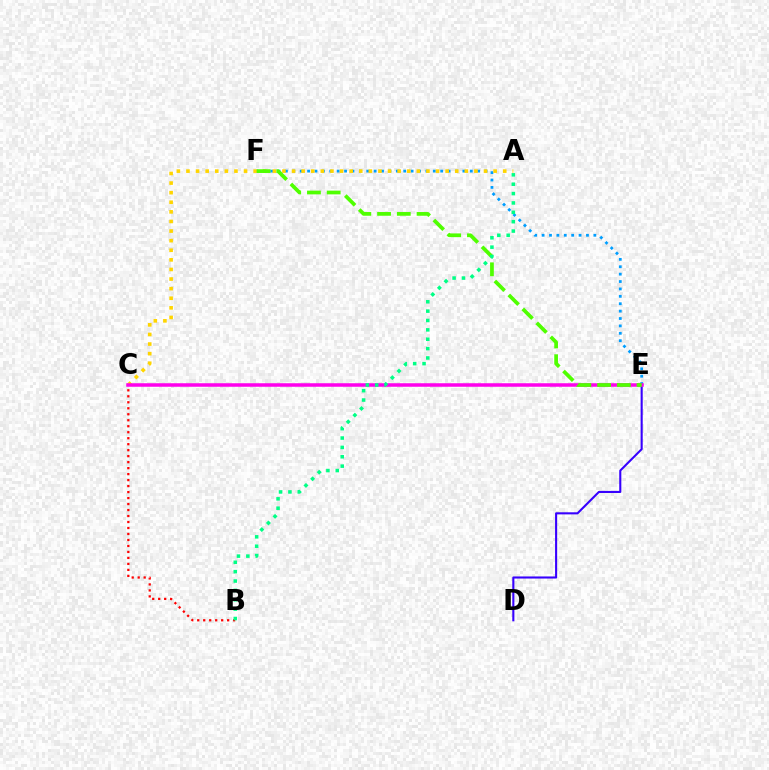{('D', 'E'): [{'color': '#3700ff', 'line_style': 'solid', 'thickness': 1.51}], ('E', 'F'): [{'color': '#009eff', 'line_style': 'dotted', 'thickness': 2.01}, {'color': '#4fff00', 'line_style': 'dashed', 'thickness': 2.68}], ('A', 'C'): [{'color': '#ffd500', 'line_style': 'dotted', 'thickness': 2.61}], ('B', 'C'): [{'color': '#ff0000', 'line_style': 'dotted', 'thickness': 1.63}], ('C', 'E'): [{'color': '#ff00ed', 'line_style': 'solid', 'thickness': 2.53}], ('A', 'B'): [{'color': '#00ff86', 'line_style': 'dotted', 'thickness': 2.55}]}